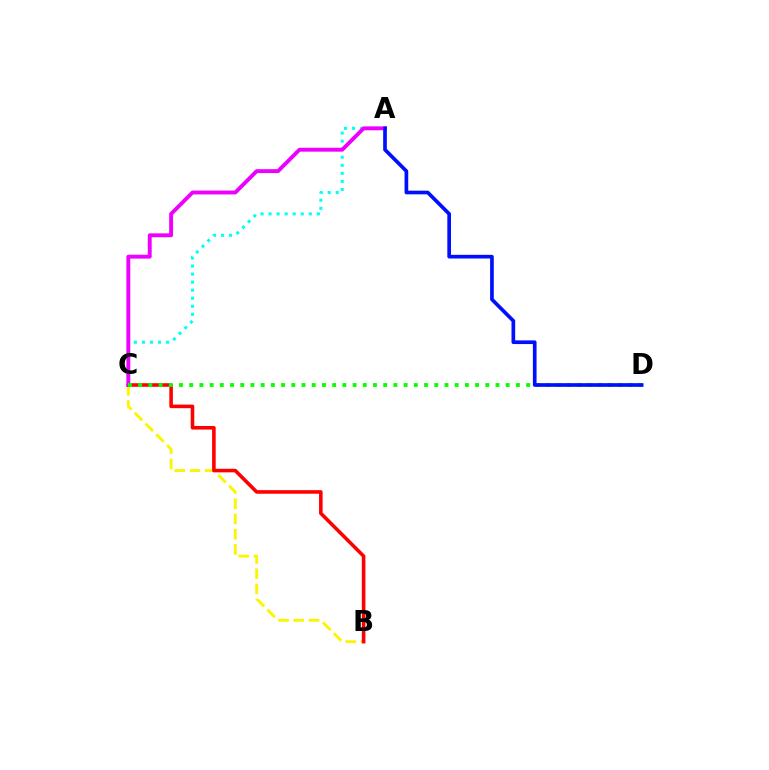{('B', 'C'): [{'color': '#fcf500', 'line_style': 'dashed', 'thickness': 2.07}, {'color': '#ff0000', 'line_style': 'solid', 'thickness': 2.58}], ('A', 'C'): [{'color': '#00fff6', 'line_style': 'dotted', 'thickness': 2.19}, {'color': '#ee00ff', 'line_style': 'solid', 'thickness': 2.8}], ('C', 'D'): [{'color': '#08ff00', 'line_style': 'dotted', 'thickness': 2.77}], ('A', 'D'): [{'color': '#0010ff', 'line_style': 'solid', 'thickness': 2.65}]}